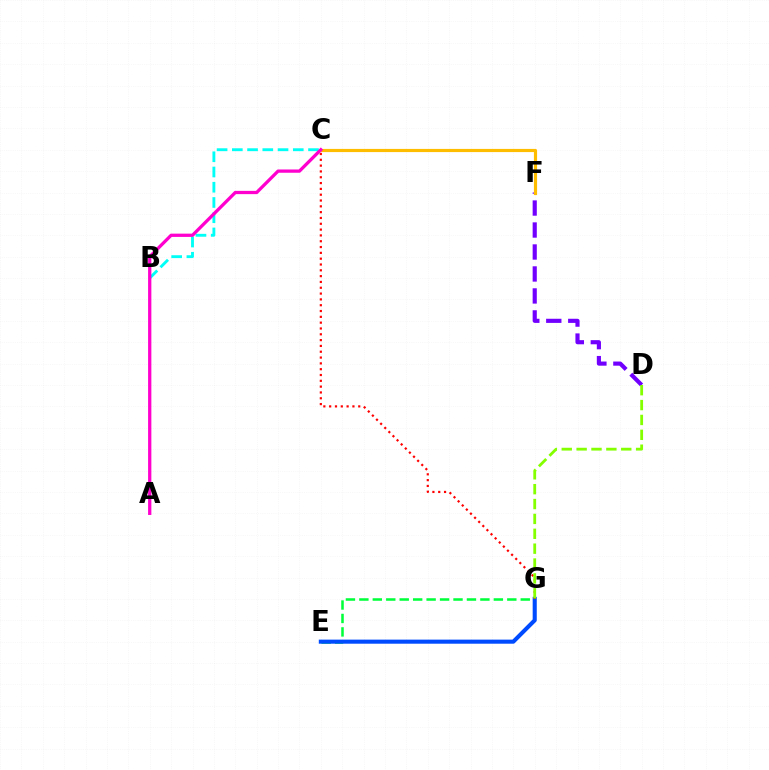{('E', 'G'): [{'color': '#00ff39', 'line_style': 'dashed', 'thickness': 1.83}, {'color': '#004bff', 'line_style': 'solid', 'thickness': 2.94}], ('D', 'F'): [{'color': '#7200ff', 'line_style': 'dashed', 'thickness': 2.99}], ('B', 'C'): [{'color': '#00fff6', 'line_style': 'dashed', 'thickness': 2.07}], ('C', 'G'): [{'color': '#ff0000', 'line_style': 'dotted', 'thickness': 1.58}], ('C', 'F'): [{'color': '#ffbd00', 'line_style': 'solid', 'thickness': 2.28}], ('D', 'G'): [{'color': '#84ff00', 'line_style': 'dashed', 'thickness': 2.02}], ('A', 'C'): [{'color': '#ff00cf', 'line_style': 'solid', 'thickness': 2.36}]}